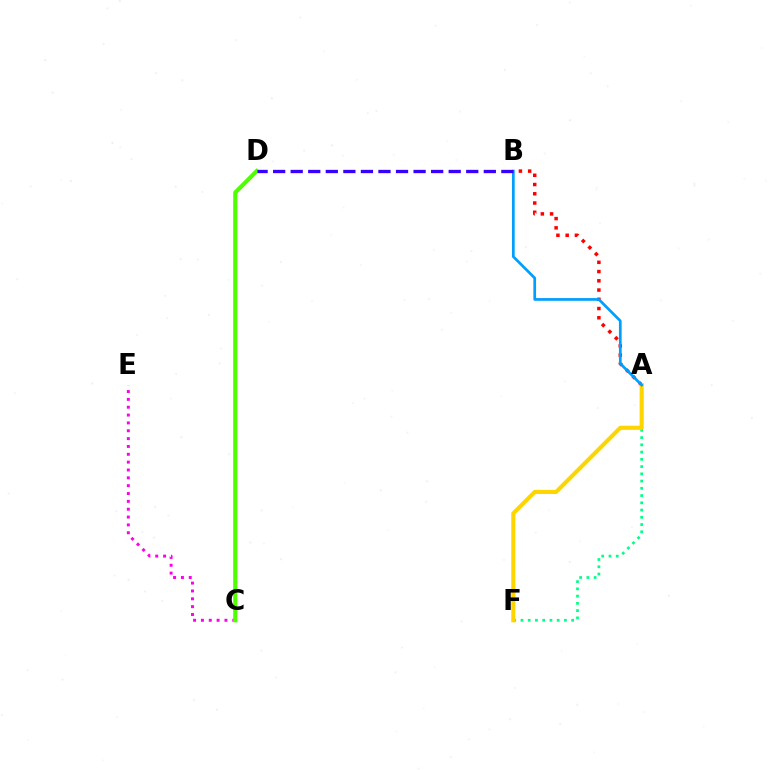{('C', 'E'): [{'color': '#ff00ed', 'line_style': 'dotted', 'thickness': 2.13}], ('C', 'D'): [{'color': '#4fff00', 'line_style': 'solid', 'thickness': 2.99}], ('A', 'B'): [{'color': '#ff0000', 'line_style': 'dotted', 'thickness': 2.51}, {'color': '#009eff', 'line_style': 'solid', 'thickness': 1.95}], ('A', 'F'): [{'color': '#00ff86', 'line_style': 'dotted', 'thickness': 1.97}, {'color': '#ffd500', 'line_style': 'solid', 'thickness': 2.96}], ('B', 'D'): [{'color': '#3700ff', 'line_style': 'dashed', 'thickness': 2.38}]}